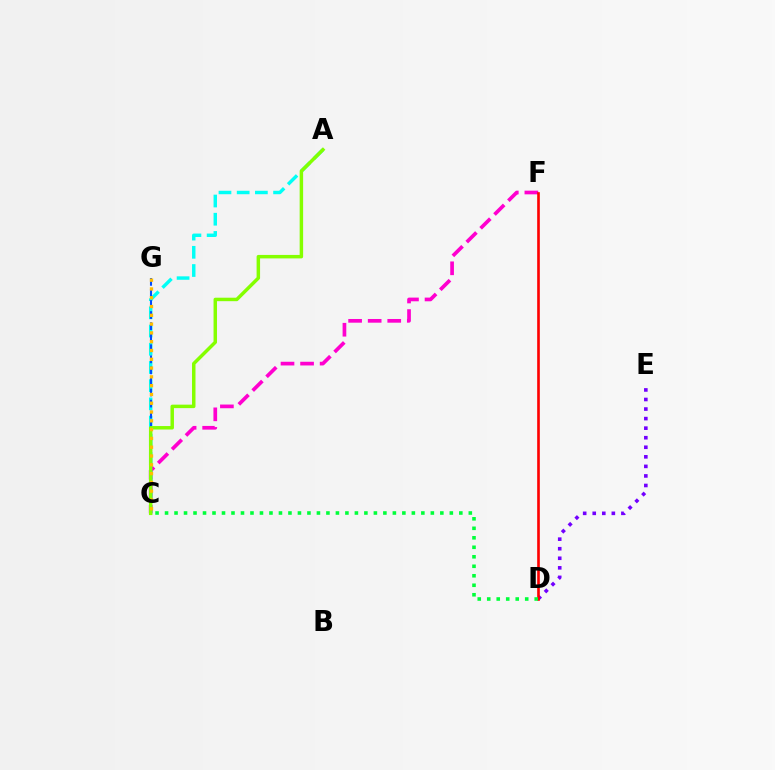{('C', 'F'): [{'color': '#ff00cf', 'line_style': 'dashed', 'thickness': 2.66}], ('D', 'E'): [{'color': '#7200ff', 'line_style': 'dotted', 'thickness': 2.6}], ('D', 'F'): [{'color': '#ff0000', 'line_style': 'solid', 'thickness': 1.9}], ('A', 'C'): [{'color': '#00fff6', 'line_style': 'dashed', 'thickness': 2.47}, {'color': '#84ff00', 'line_style': 'solid', 'thickness': 2.5}], ('C', 'G'): [{'color': '#004bff', 'line_style': 'dashed', 'thickness': 1.5}, {'color': '#ffbd00', 'line_style': 'dotted', 'thickness': 2.39}], ('C', 'D'): [{'color': '#00ff39', 'line_style': 'dotted', 'thickness': 2.58}]}